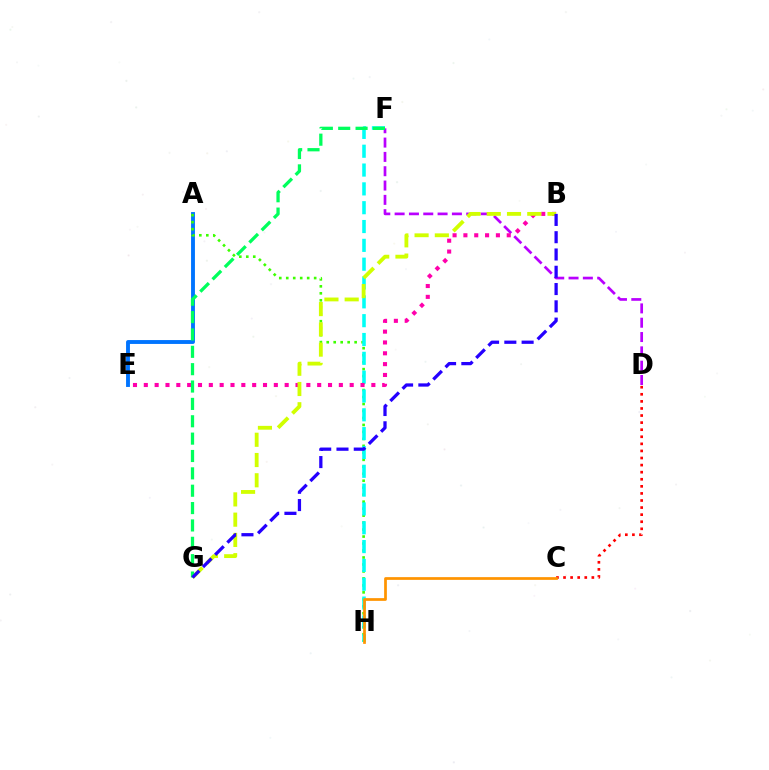{('A', 'E'): [{'color': '#0074ff', 'line_style': 'solid', 'thickness': 2.79}], ('A', 'H'): [{'color': '#3dff00', 'line_style': 'dotted', 'thickness': 1.9}], ('D', 'F'): [{'color': '#b900ff', 'line_style': 'dashed', 'thickness': 1.95}], ('C', 'D'): [{'color': '#ff0000', 'line_style': 'dotted', 'thickness': 1.92}], ('F', 'H'): [{'color': '#00fff6', 'line_style': 'dashed', 'thickness': 2.56}], ('B', 'E'): [{'color': '#ff00ac', 'line_style': 'dotted', 'thickness': 2.94}], ('B', 'G'): [{'color': '#d1ff00', 'line_style': 'dashed', 'thickness': 2.75}, {'color': '#2500ff', 'line_style': 'dashed', 'thickness': 2.35}], ('F', 'G'): [{'color': '#00ff5c', 'line_style': 'dashed', 'thickness': 2.36}], ('C', 'H'): [{'color': '#ff9400', 'line_style': 'solid', 'thickness': 1.96}]}